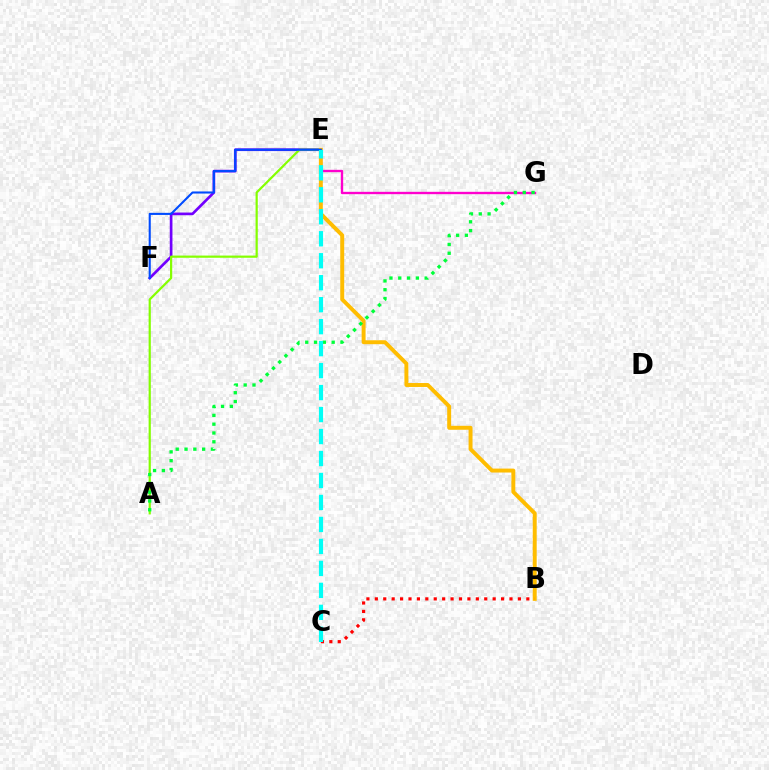{('E', 'F'): [{'color': '#7200ff', 'line_style': 'solid', 'thickness': 1.93}, {'color': '#004bff', 'line_style': 'solid', 'thickness': 1.51}], ('A', 'E'): [{'color': '#84ff00', 'line_style': 'solid', 'thickness': 1.58}], ('E', 'G'): [{'color': '#ff00cf', 'line_style': 'solid', 'thickness': 1.69}], ('B', 'E'): [{'color': '#ffbd00', 'line_style': 'solid', 'thickness': 2.84}], ('B', 'C'): [{'color': '#ff0000', 'line_style': 'dotted', 'thickness': 2.29}], ('A', 'G'): [{'color': '#00ff39', 'line_style': 'dotted', 'thickness': 2.39}], ('C', 'E'): [{'color': '#00fff6', 'line_style': 'dashed', 'thickness': 2.99}]}